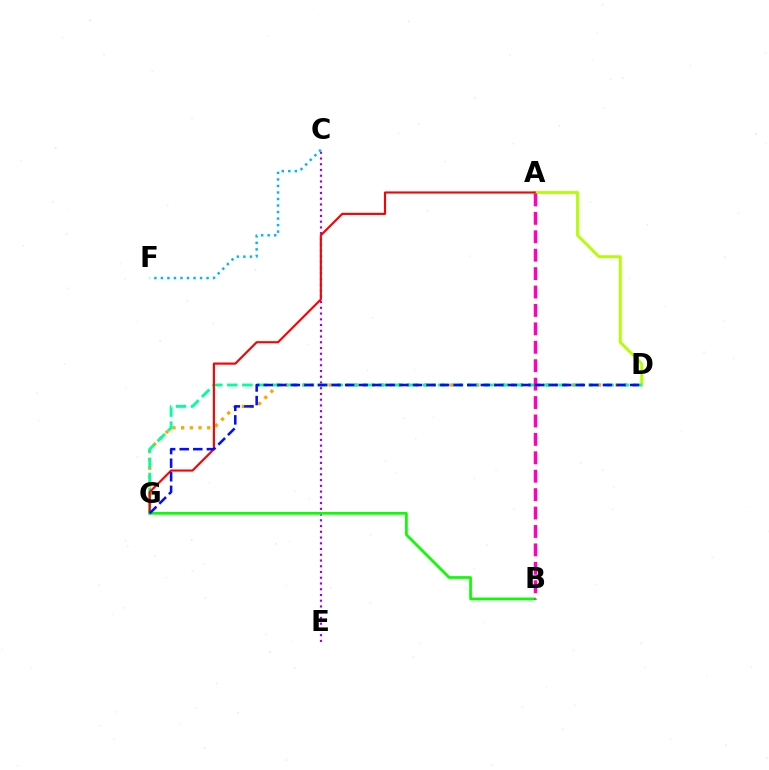{('A', 'D'): [{'color': '#b3ff00', 'line_style': 'solid', 'thickness': 2.05}], ('C', 'E'): [{'color': '#9b00ff', 'line_style': 'dotted', 'thickness': 1.56}], ('D', 'G'): [{'color': '#ffa500', 'line_style': 'dotted', 'thickness': 2.36}, {'color': '#00ff9d', 'line_style': 'dashed', 'thickness': 2.04}, {'color': '#0010ff', 'line_style': 'dashed', 'thickness': 1.84}], ('A', 'G'): [{'color': '#ff0000', 'line_style': 'solid', 'thickness': 1.54}], ('B', 'G'): [{'color': '#08ff00', 'line_style': 'solid', 'thickness': 1.95}], ('C', 'F'): [{'color': '#00b5ff', 'line_style': 'dotted', 'thickness': 1.77}], ('A', 'B'): [{'color': '#ff00bd', 'line_style': 'dashed', 'thickness': 2.5}]}